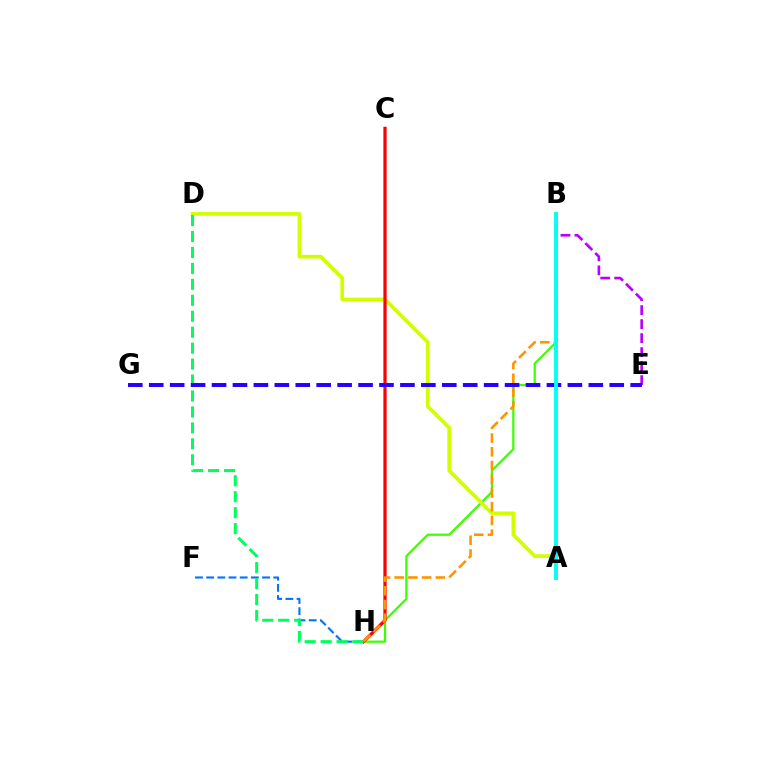{('C', 'H'): [{'color': '#ff00ac', 'line_style': 'dotted', 'thickness': 1.53}, {'color': '#ff0000', 'line_style': 'solid', 'thickness': 2.31}], ('B', 'H'): [{'color': '#3dff00', 'line_style': 'solid', 'thickness': 1.61}, {'color': '#ff9400', 'line_style': 'dashed', 'thickness': 1.87}], ('B', 'E'): [{'color': '#b900ff', 'line_style': 'dashed', 'thickness': 1.9}], ('A', 'D'): [{'color': '#d1ff00', 'line_style': 'solid', 'thickness': 2.66}], ('F', 'H'): [{'color': '#0074ff', 'line_style': 'dashed', 'thickness': 1.52}], ('D', 'H'): [{'color': '#00ff5c', 'line_style': 'dashed', 'thickness': 2.17}], ('E', 'G'): [{'color': '#2500ff', 'line_style': 'dashed', 'thickness': 2.84}], ('A', 'B'): [{'color': '#00fff6', 'line_style': 'solid', 'thickness': 2.77}]}